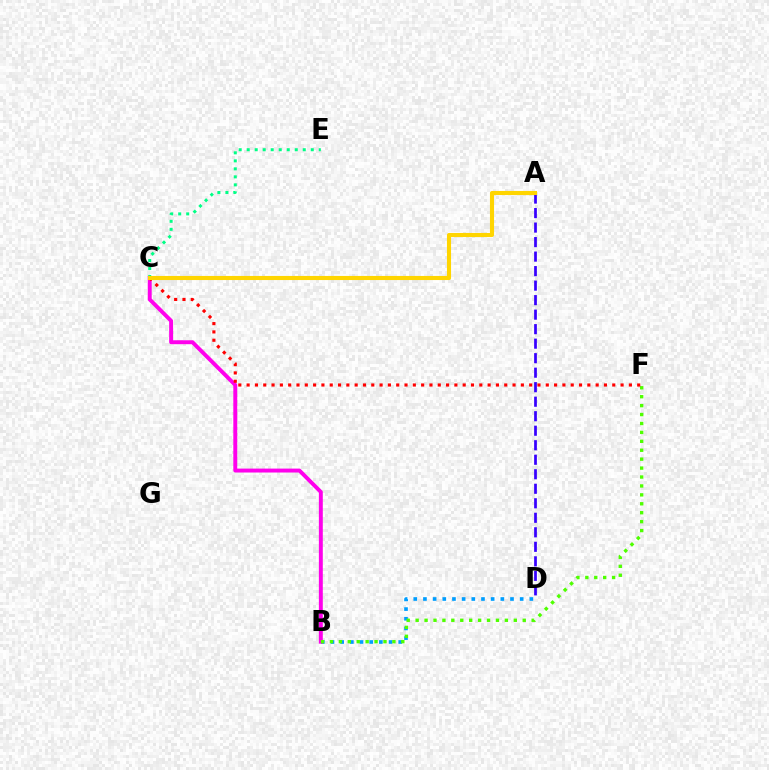{('B', 'D'): [{'color': '#009eff', 'line_style': 'dotted', 'thickness': 2.63}], ('B', 'C'): [{'color': '#ff00ed', 'line_style': 'solid', 'thickness': 2.83}], ('C', 'E'): [{'color': '#00ff86', 'line_style': 'dotted', 'thickness': 2.18}], ('B', 'F'): [{'color': '#4fff00', 'line_style': 'dotted', 'thickness': 2.42}], ('C', 'F'): [{'color': '#ff0000', 'line_style': 'dotted', 'thickness': 2.26}], ('A', 'D'): [{'color': '#3700ff', 'line_style': 'dashed', 'thickness': 1.97}], ('A', 'C'): [{'color': '#ffd500', 'line_style': 'solid', 'thickness': 2.95}]}